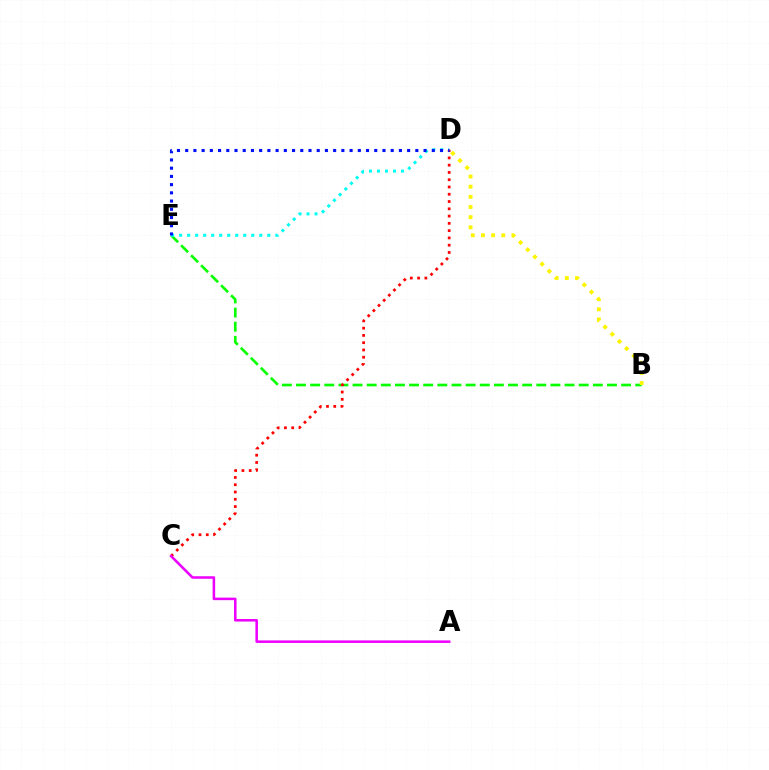{('B', 'E'): [{'color': '#08ff00', 'line_style': 'dashed', 'thickness': 1.92}], ('C', 'D'): [{'color': '#ff0000', 'line_style': 'dotted', 'thickness': 1.98}], ('B', 'D'): [{'color': '#fcf500', 'line_style': 'dotted', 'thickness': 2.76}], ('D', 'E'): [{'color': '#00fff6', 'line_style': 'dotted', 'thickness': 2.18}, {'color': '#0010ff', 'line_style': 'dotted', 'thickness': 2.23}], ('A', 'C'): [{'color': '#ee00ff', 'line_style': 'solid', 'thickness': 1.82}]}